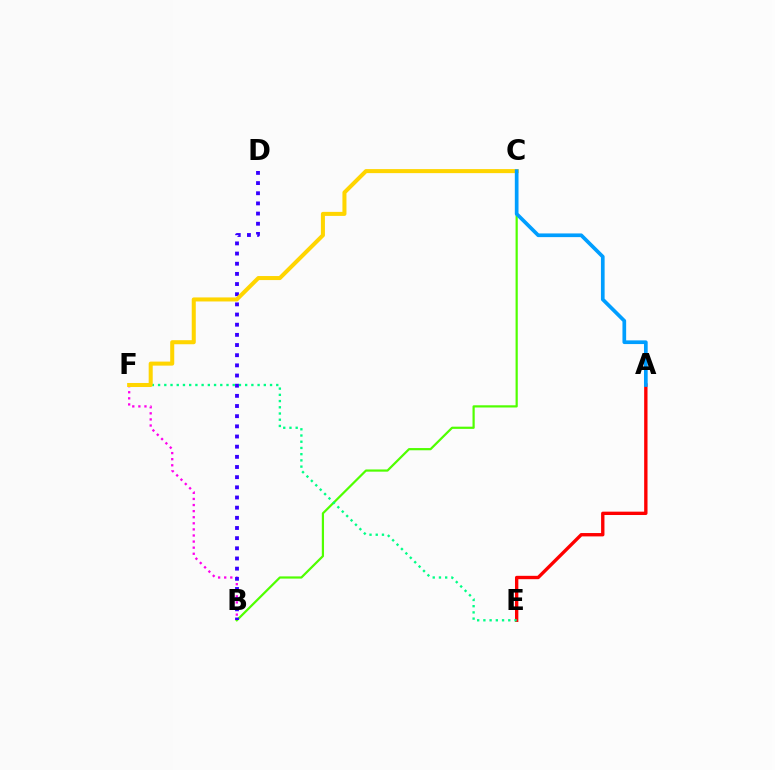{('B', 'F'): [{'color': '#ff00ed', 'line_style': 'dotted', 'thickness': 1.65}], ('A', 'E'): [{'color': '#ff0000', 'line_style': 'solid', 'thickness': 2.42}], ('B', 'C'): [{'color': '#4fff00', 'line_style': 'solid', 'thickness': 1.59}], ('E', 'F'): [{'color': '#00ff86', 'line_style': 'dotted', 'thickness': 1.69}], ('B', 'D'): [{'color': '#3700ff', 'line_style': 'dotted', 'thickness': 2.76}], ('C', 'F'): [{'color': '#ffd500', 'line_style': 'solid', 'thickness': 2.91}], ('A', 'C'): [{'color': '#009eff', 'line_style': 'solid', 'thickness': 2.65}]}